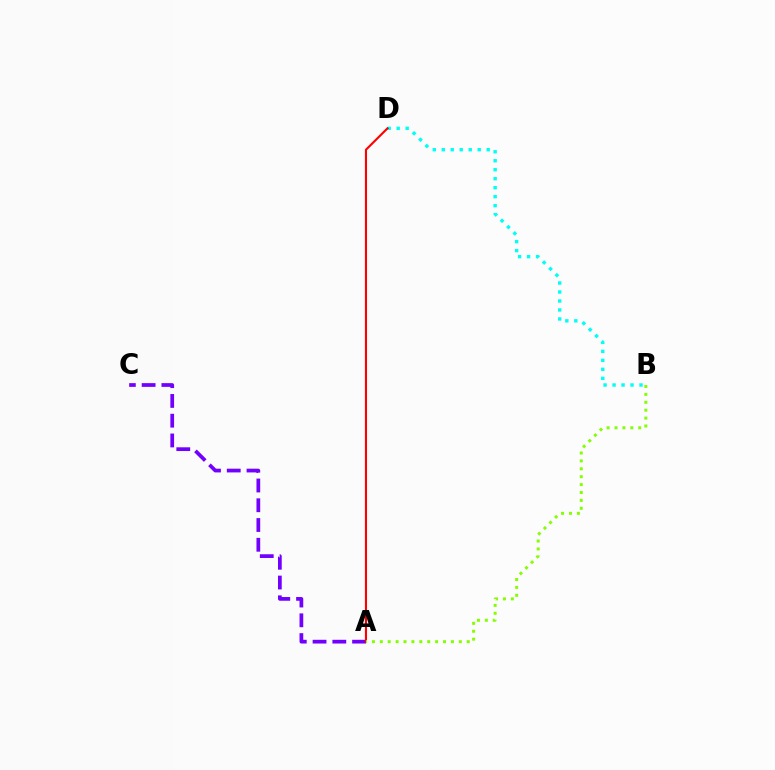{('A', 'C'): [{'color': '#7200ff', 'line_style': 'dashed', 'thickness': 2.68}], ('B', 'D'): [{'color': '#00fff6', 'line_style': 'dotted', 'thickness': 2.44}], ('A', 'D'): [{'color': '#ff0000', 'line_style': 'solid', 'thickness': 1.52}], ('A', 'B'): [{'color': '#84ff00', 'line_style': 'dotted', 'thickness': 2.15}]}